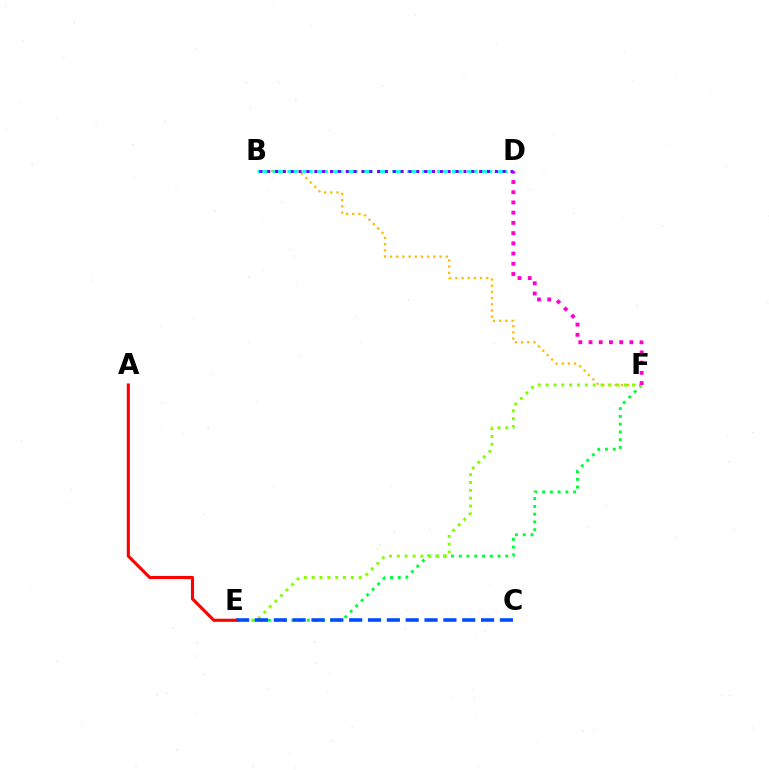{('B', 'F'): [{'color': '#ffbd00', 'line_style': 'dotted', 'thickness': 1.68}], ('E', 'F'): [{'color': '#00ff39', 'line_style': 'dotted', 'thickness': 2.11}, {'color': '#84ff00', 'line_style': 'dotted', 'thickness': 2.13}], ('D', 'F'): [{'color': '#ff00cf', 'line_style': 'dotted', 'thickness': 2.78}], ('C', 'E'): [{'color': '#004bff', 'line_style': 'dashed', 'thickness': 2.56}], ('A', 'E'): [{'color': '#ff0000', 'line_style': 'solid', 'thickness': 2.24}], ('B', 'D'): [{'color': '#00fff6', 'line_style': 'dashed', 'thickness': 2.03}, {'color': '#7200ff', 'line_style': 'dotted', 'thickness': 2.13}]}